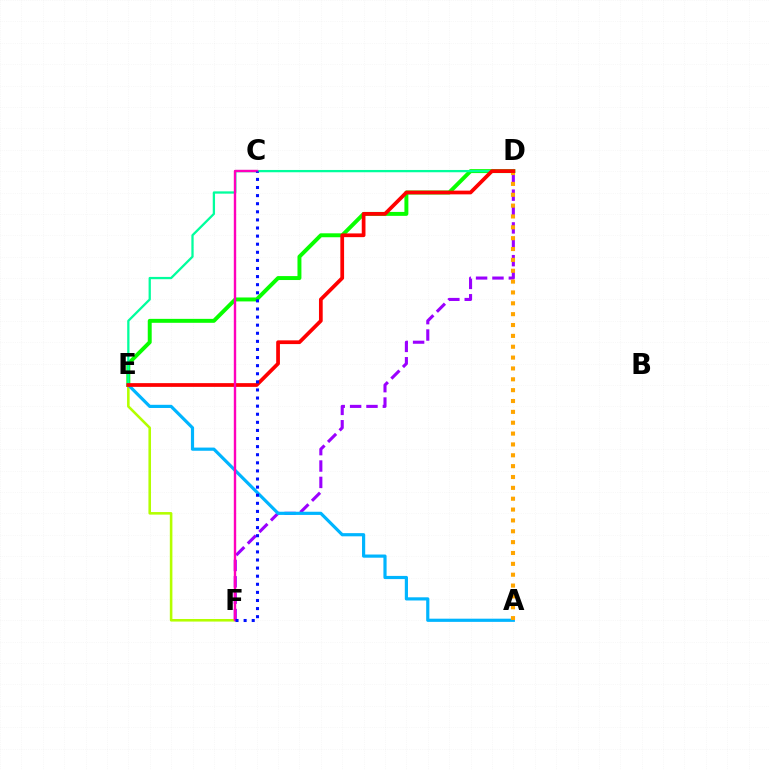{('D', 'F'): [{'color': '#9b00ff', 'line_style': 'dashed', 'thickness': 2.22}], ('D', 'E'): [{'color': '#08ff00', 'line_style': 'solid', 'thickness': 2.84}, {'color': '#00ff9d', 'line_style': 'solid', 'thickness': 1.64}, {'color': '#ff0000', 'line_style': 'solid', 'thickness': 2.69}], ('E', 'F'): [{'color': '#b3ff00', 'line_style': 'solid', 'thickness': 1.85}], ('A', 'E'): [{'color': '#00b5ff', 'line_style': 'solid', 'thickness': 2.29}], ('A', 'D'): [{'color': '#ffa500', 'line_style': 'dotted', 'thickness': 2.95}], ('C', 'F'): [{'color': '#ff00bd', 'line_style': 'solid', 'thickness': 1.73}, {'color': '#0010ff', 'line_style': 'dotted', 'thickness': 2.2}]}